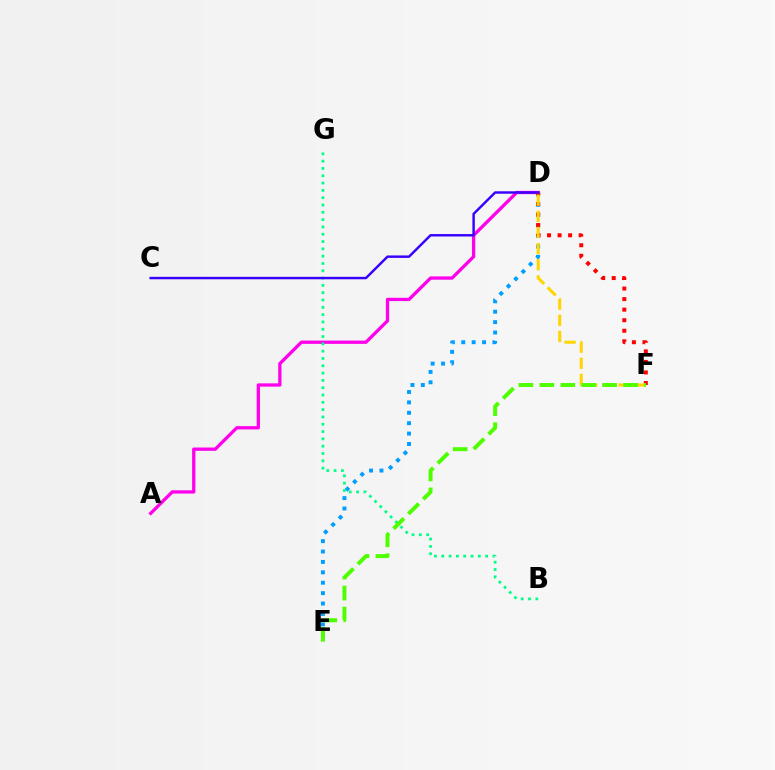{('D', 'E'): [{'color': '#009eff', 'line_style': 'dotted', 'thickness': 2.83}], ('A', 'D'): [{'color': '#ff00ed', 'line_style': 'solid', 'thickness': 2.37}], ('D', 'F'): [{'color': '#ff0000', 'line_style': 'dotted', 'thickness': 2.86}, {'color': '#ffd500', 'line_style': 'dashed', 'thickness': 2.19}], ('B', 'G'): [{'color': '#00ff86', 'line_style': 'dotted', 'thickness': 1.99}], ('E', 'F'): [{'color': '#4fff00', 'line_style': 'dashed', 'thickness': 2.84}], ('C', 'D'): [{'color': '#3700ff', 'line_style': 'solid', 'thickness': 1.76}]}